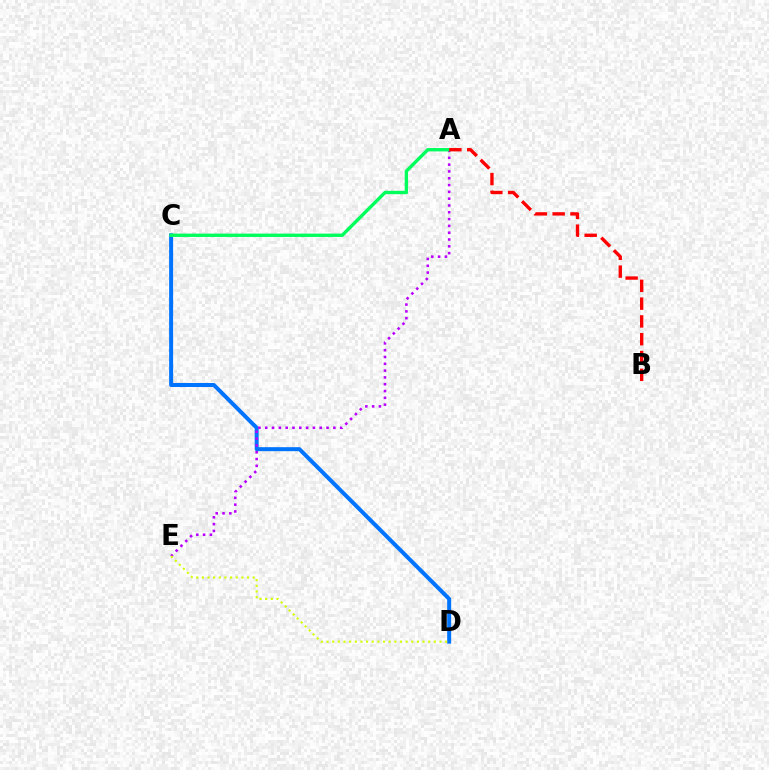{('C', 'D'): [{'color': '#0074ff', 'line_style': 'solid', 'thickness': 2.87}], ('A', 'E'): [{'color': '#b900ff', 'line_style': 'dotted', 'thickness': 1.85}], ('A', 'C'): [{'color': '#00ff5c', 'line_style': 'solid', 'thickness': 2.43}], ('D', 'E'): [{'color': '#d1ff00', 'line_style': 'dotted', 'thickness': 1.53}], ('A', 'B'): [{'color': '#ff0000', 'line_style': 'dashed', 'thickness': 2.42}]}